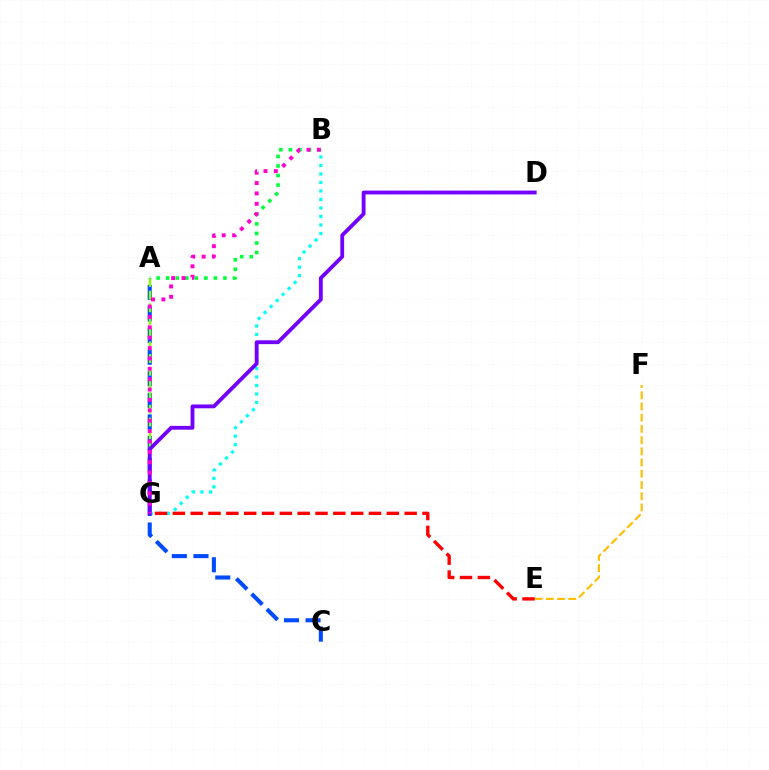{('A', 'C'): [{'color': '#004bff', 'line_style': 'dashed', 'thickness': 2.93}], ('A', 'G'): [{'color': '#84ff00', 'line_style': 'dashed', 'thickness': 1.72}], ('E', 'F'): [{'color': '#ffbd00', 'line_style': 'dashed', 'thickness': 1.52}], ('A', 'B'): [{'color': '#00ff39', 'line_style': 'dotted', 'thickness': 2.59}], ('B', 'G'): [{'color': '#00fff6', 'line_style': 'dotted', 'thickness': 2.31}, {'color': '#ff00cf', 'line_style': 'dotted', 'thickness': 2.82}], ('D', 'G'): [{'color': '#7200ff', 'line_style': 'solid', 'thickness': 2.76}], ('E', 'G'): [{'color': '#ff0000', 'line_style': 'dashed', 'thickness': 2.42}]}